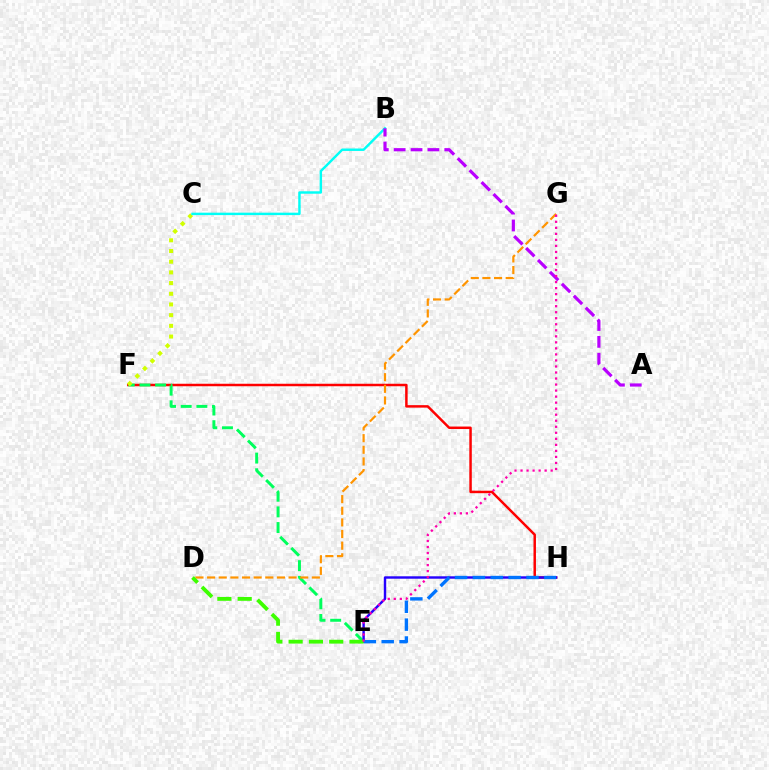{('F', 'H'): [{'color': '#ff0000', 'line_style': 'solid', 'thickness': 1.79}], ('E', 'F'): [{'color': '#00ff5c', 'line_style': 'dashed', 'thickness': 2.13}], ('E', 'H'): [{'color': '#2500ff', 'line_style': 'solid', 'thickness': 1.74}, {'color': '#0074ff', 'line_style': 'dashed', 'thickness': 2.43}], ('C', 'F'): [{'color': '#d1ff00', 'line_style': 'dotted', 'thickness': 2.91}], ('B', 'C'): [{'color': '#00fff6', 'line_style': 'solid', 'thickness': 1.75}], ('A', 'B'): [{'color': '#b900ff', 'line_style': 'dashed', 'thickness': 2.29}], ('D', 'G'): [{'color': '#ff9400', 'line_style': 'dashed', 'thickness': 1.58}], ('D', 'E'): [{'color': '#3dff00', 'line_style': 'dashed', 'thickness': 2.76}], ('E', 'G'): [{'color': '#ff00ac', 'line_style': 'dotted', 'thickness': 1.64}]}